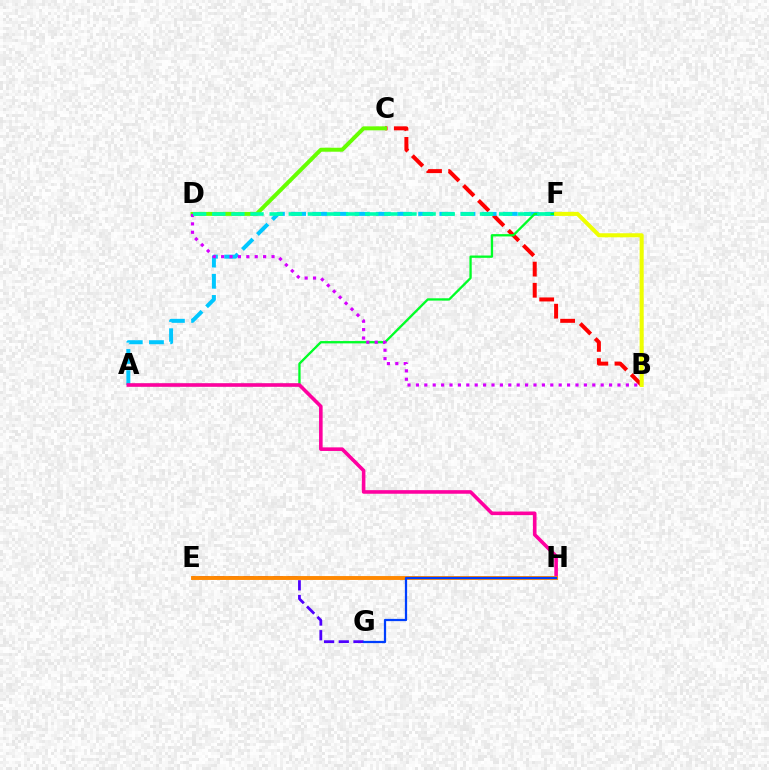{('E', 'G'): [{'color': '#4f00ff', 'line_style': 'dashed', 'thickness': 2.0}], ('B', 'C'): [{'color': '#ff0000', 'line_style': 'dashed', 'thickness': 2.87}], ('A', 'F'): [{'color': '#00c7ff', 'line_style': 'dashed', 'thickness': 2.88}, {'color': '#00ff27', 'line_style': 'solid', 'thickness': 1.67}], ('C', 'D'): [{'color': '#66ff00', 'line_style': 'solid', 'thickness': 2.86}], ('A', 'H'): [{'color': '#ff00a0', 'line_style': 'solid', 'thickness': 2.59}], ('B', 'D'): [{'color': '#d600ff', 'line_style': 'dotted', 'thickness': 2.28}], ('D', 'F'): [{'color': '#00ffaf', 'line_style': 'dashed', 'thickness': 2.6}], ('B', 'F'): [{'color': '#eeff00', 'line_style': 'solid', 'thickness': 2.91}], ('E', 'H'): [{'color': '#ff8800', 'line_style': 'solid', 'thickness': 2.8}], ('G', 'H'): [{'color': '#003fff', 'line_style': 'solid', 'thickness': 1.62}]}